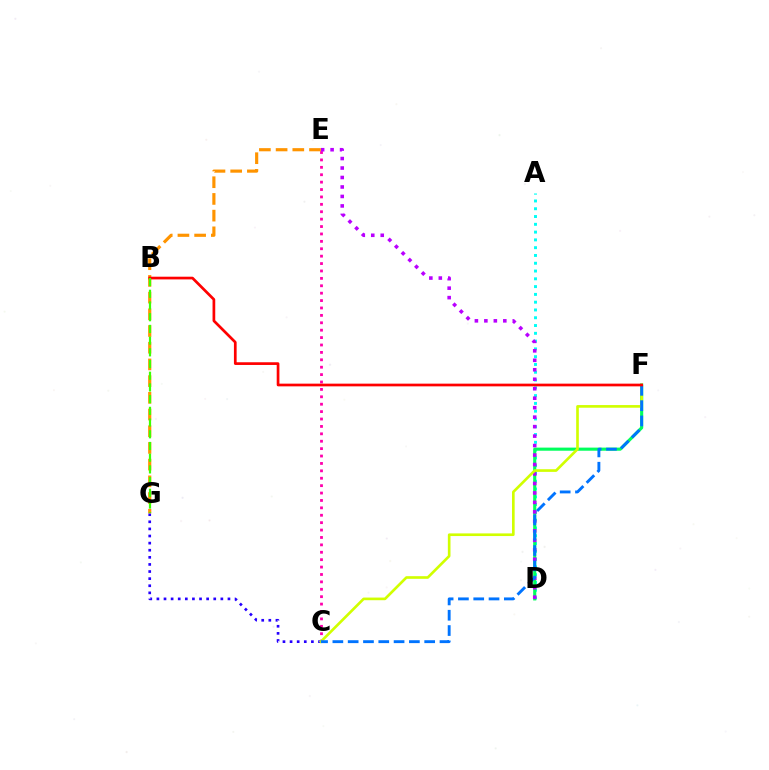{('A', 'D'): [{'color': '#00fff6', 'line_style': 'dotted', 'thickness': 2.12}], ('D', 'F'): [{'color': '#00ff5c', 'line_style': 'solid', 'thickness': 2.24}], ('C', 'E'): [{'color': '#ff00ac', 'line_style': 'dotted', 'thickness': 2.01}], ('D', 'E'): [{'color': '#b900ff', 'line_style': 'dotted', 'thickness': 2.57}], ('C', 'G'): [{'color': '#2500ff', 'line_style': 'dotted', 'thickness': 1.93}], ('E', 'G'): [{'color': '#ff9400', 'line_style': 'dashed', 'thickness': 2.27}], ('C', 'F'): [{'color': '#d1ff00', 'line_style': 'solid', 'thickness': 1.91}, {'color': '#0074ff', 'line_style': 'dashed', 'thickness': 2.08}], ('B', 'F'): [{'color': '#ff0000', 'line_style': 'solid', 'thickness': 1.95}], ('B', 'G'): [{'color': '#3dff00', 'line_style': 'dashed', 'thickness': 1.59}]}